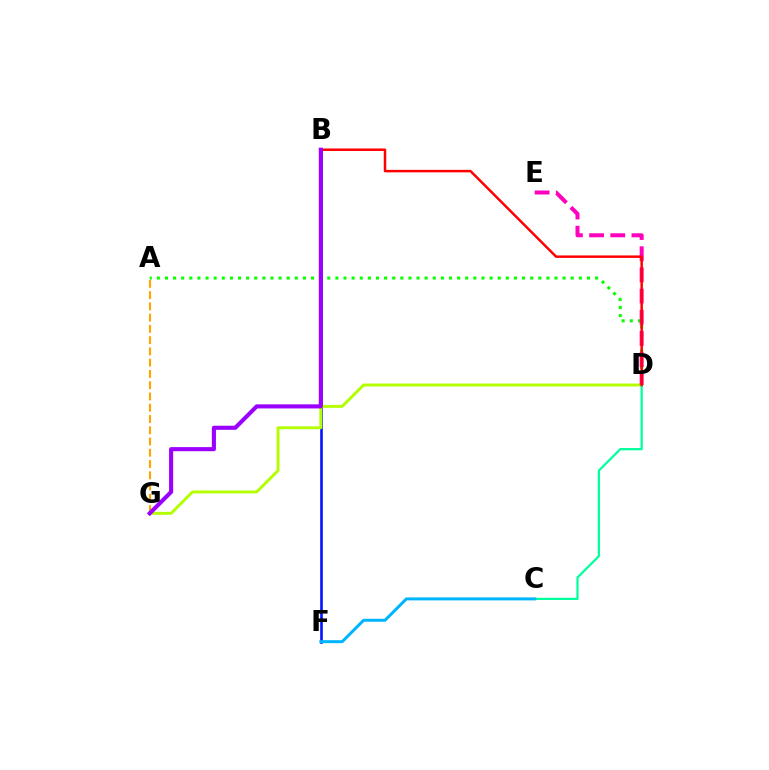{('B', 'F'): [{'color': '#0010ff', 'line_style': 'solid', 'thickness': 1.87}], ('D', 'G'): [{'color': '#b3ff00', 'line_style': 'solid', 'thickness': 2.11}], ('A', 'G'): [{'color': '#ffa500', 'line_style': 'dashed', 'thickness': 1.53}], ('A', 'D'): [{'color': '#08ff00', 'line_style': 'dotted', 'thickness': 2.2}], ('D', 'E'): [{'color': '#ff00bd', 'line_style': 'dashed', 'thickness': 2.88}], ('C', 'D'): [{'color': '#00ff9d', 'line_style': 'solid', 'thickness': 1.6}], ('B', 'D'): [{'color': '#ff0000', 'line_style': 'solid', 'thickness': 1.79}], ('B', 'G'): [{'color': '#9b00ff', 'line_style': 'solid', 'thickness': 2.95}], ('C', 'F'): [{'color': '#00b5ff', 'line_style': 'solid', 'thickness': 2.14}]}